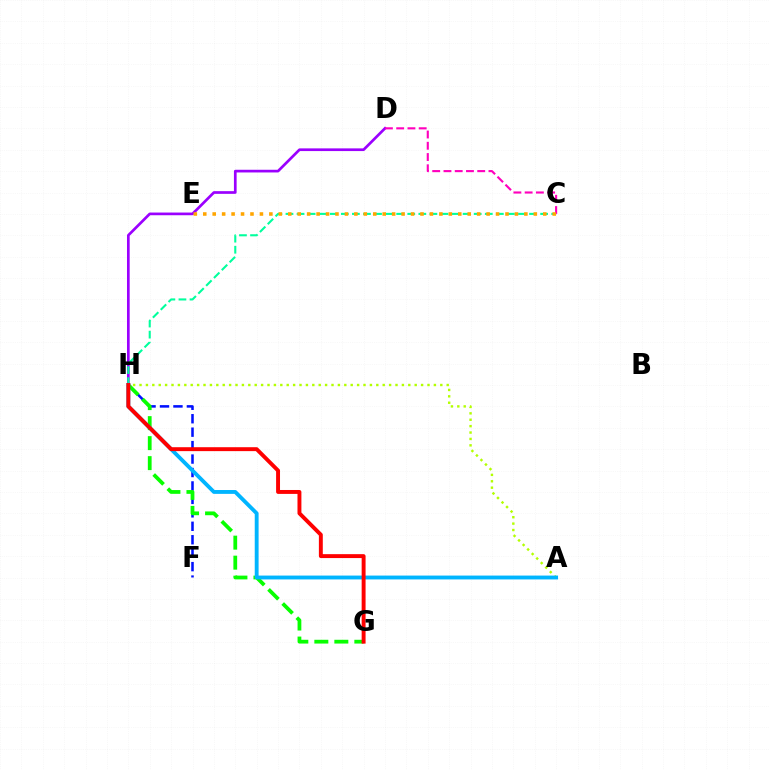{('D', 'H'): [{'color': '#9b00ff', 'line_style': 'solid', 'thickness': 1.94}], ('C', 'H'): [{'color': '#00ff9d', 'line_style': 'dashed', 'thickness': 1.5}], ('C', 'D'): [{'color': '#ff00bd', 'line_style': 'dashed', 'thickness': 1.53}], ('F', 'H'): [{'color': '#0010ff', 'line_style': 'dashed', 'thickness': 1.83}], ('A', 'H'): [{'color': '#b3ff00', 'line_style': 'dotted', 'thickness': 1.74}, {'color': '#00b5ff', 'line_style': 'solid', 'thickness': 2.78}], ('G', 'H'): [{'color': '#08ff00', 'line_style': 'dashed', 'thickness': 2.72}, {'color': '#ff0000', 'line_style': 'solid', 'thickness': 2.82}], ('C', 'E'): [{'color': '#ffa500', 'line_style': 'dotted', 'thickness': 2.57}]}